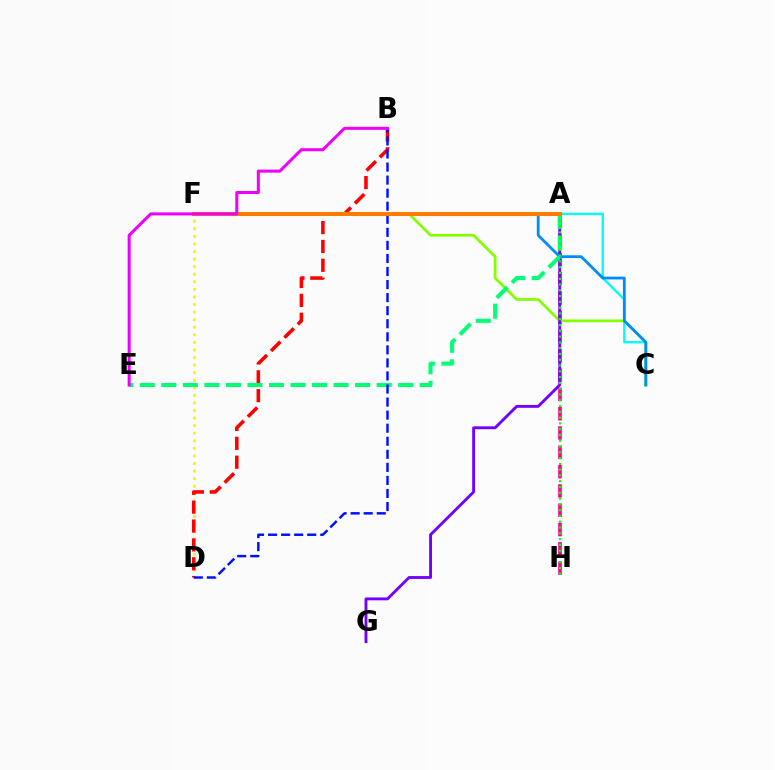{('A', 'C'): [{'color': '#00fff6', 'line_style': 'solid', 'thickness': 1.71}], ('D', 'F'): [{'color': '#fcf500', 'line_style': 'dotted', 'thickness': 2.06}], ('A', 'H'): [{'color': '#ff0094', 'line_style': 'dashed', 'thickness': 2.62}, {'color': '#08ff00', 'line_style': 'dotted', 'thickness': 1.57}], ('C', 'F'): [{'color': '#84ff00', 'line_style': 'solid', 'thickness': 1.98}, {'color': '#008cff', 'line_style': 'solid', 'thickness': 2.01}], ('B', 'D'): [{'color': '#ff0000', 'line_style': 'dashed', 'thickness': 2.56}, {'color': '#0010ff', 'line_style': 'dashed', 'thickness': 1.77}], ('A', 'G'): [{'color': '#7200ff', 'line_style': 'solid', 'thickness': 2.05}], ('A', 'E'): [{'color': '#00ff74', 'line_style': 'dashed', 'thickness': 2.93}], ('A', 'F'): [{'color': '#ff7c00', 'line_style': 'solid', 'thickness': 2.92}], ('B', 'E'): [{'color': '#ee00ff', 'line_style': 'solid', 'thickness': 2.18}]}